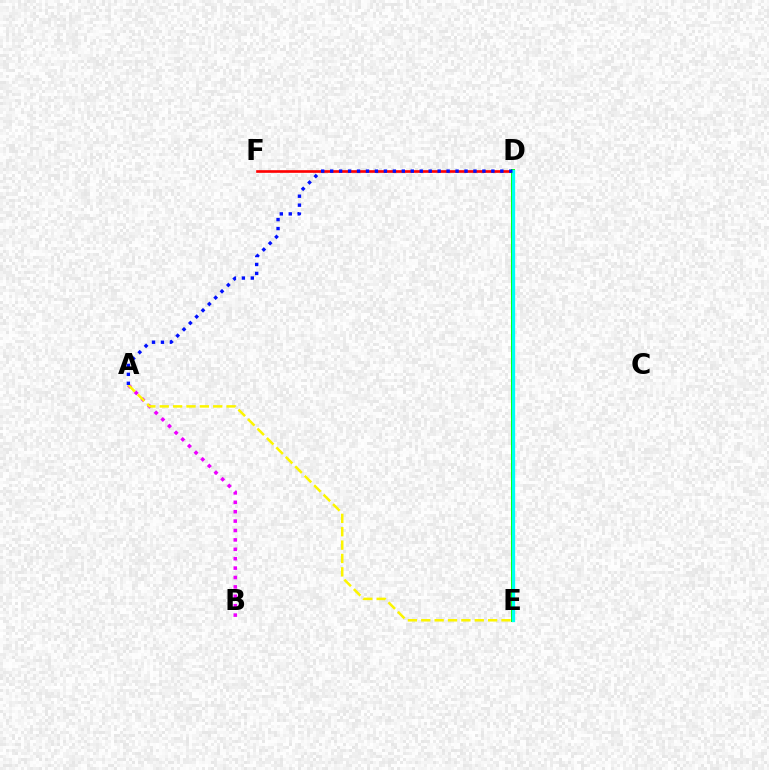{('D', 'E'): [{'color': '#08ff00', 'line_style': 'solid', 'thickness': 2.88}, {'color': '#00fff6', 'line_style': 'solid', 'thickness': 2.38}], ('A', 'B'): [{'color': '#ee00ff', 'line_style': 'dotted', 'thickness': 2.55}], ('D', 'F'): [{'color': '#ff0000', 'line_style': 'solid', 'thickness': 1.92}], ('A', 'E'): [{'color': '#fcf500', 'line_style': 'dashed', 'thickness': 1.82}], ('A', 'D'): [{'color': '#0010ff', 'line_style': 'dotted', 'thickness': 2.43}]}